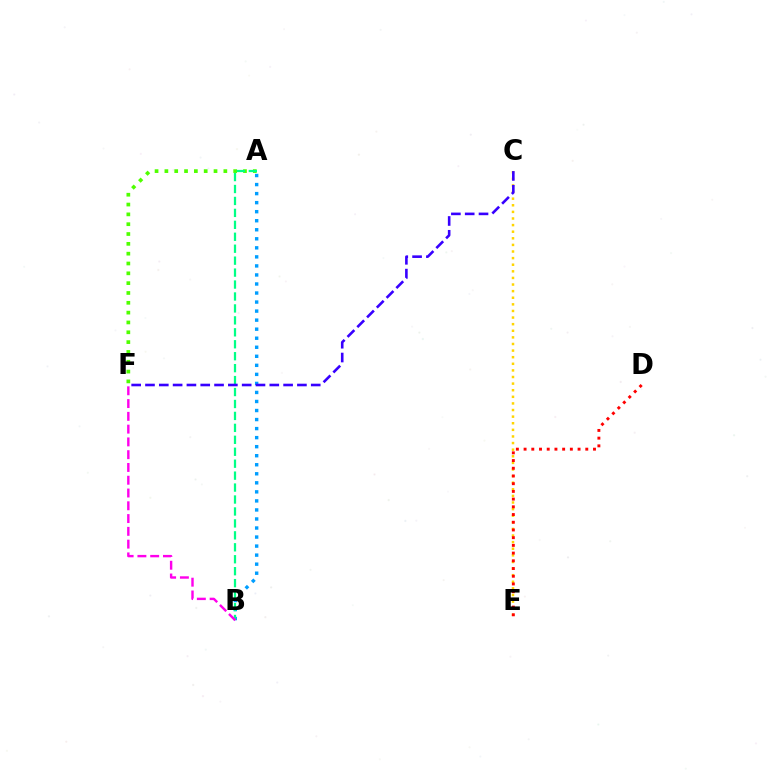{('C', 'E'): [{'color': '#ffd500', 'line_style': 'dotted', 'thickness': 1.79}], ('A', 'B'): [{'color': '#009eff', 'line_style': 'dotted', 'thickness': 2.46}, {'color': '#00ff86', 'line_style': 'dashed', 'thickness': 1.62}], ('D', 'E'): [{'color': '#ff0000', 'line_style': 'dotted', 'thickness': 2.1}], ('A', 'F'): [{'color': '#4fff00', 'line_style': 'dotted', 'thickness': 2.67}], ('C', 'F'): [{'color': '#3700ff', 'line_style': 'dashed', 'thickness': 1.88}], ('B', 'F'): [{'color': '#ff00ed', 'line_style': 'dashed', 'thickness': 1.74}]}